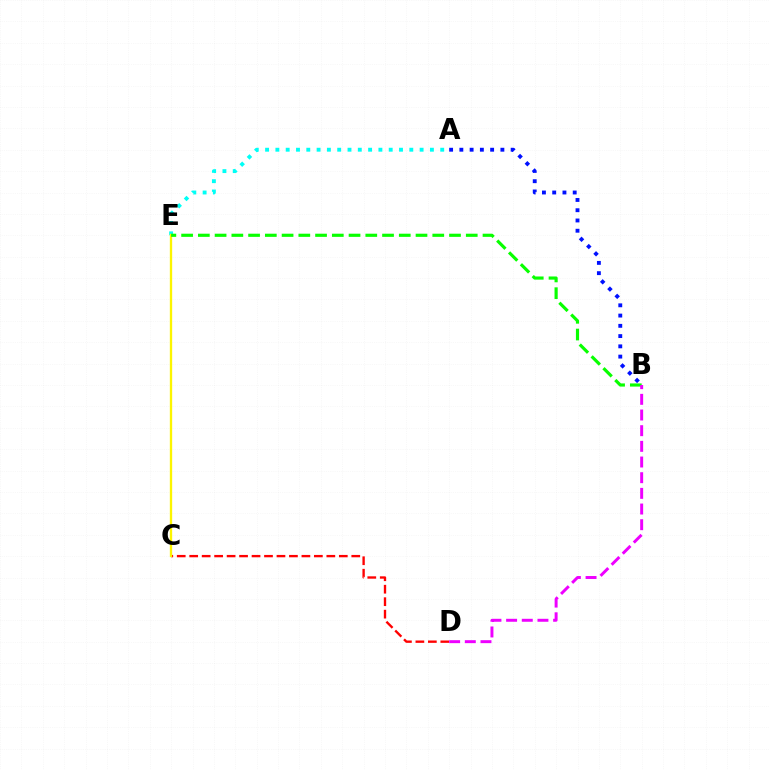{('C', 'D'): [{'color': '#ff0000', 'line_style': 'dashed', 'thickness': 1.69}], ('A', 'E'): [{'color': '#00fff6', 'line_style': 'dotted', 'thickness': 2.8}], ('C', 'E'): [{'color': '#fcf500', 'line_style': 'solid', 'thickness': 1.68}], ('B', 'E'): [{'color': '#08ff00', 'line_style': 'dashed', 'thickness': 2.27}], ('B', 'D'): [{'color': '#ee00ff', 'line_style': 'dashed', 'thickness': 2.13}], ('A', 'B'): [{'color': '#0010ff', 'line_style': 'dotted', 'thickness': 2.79}]}